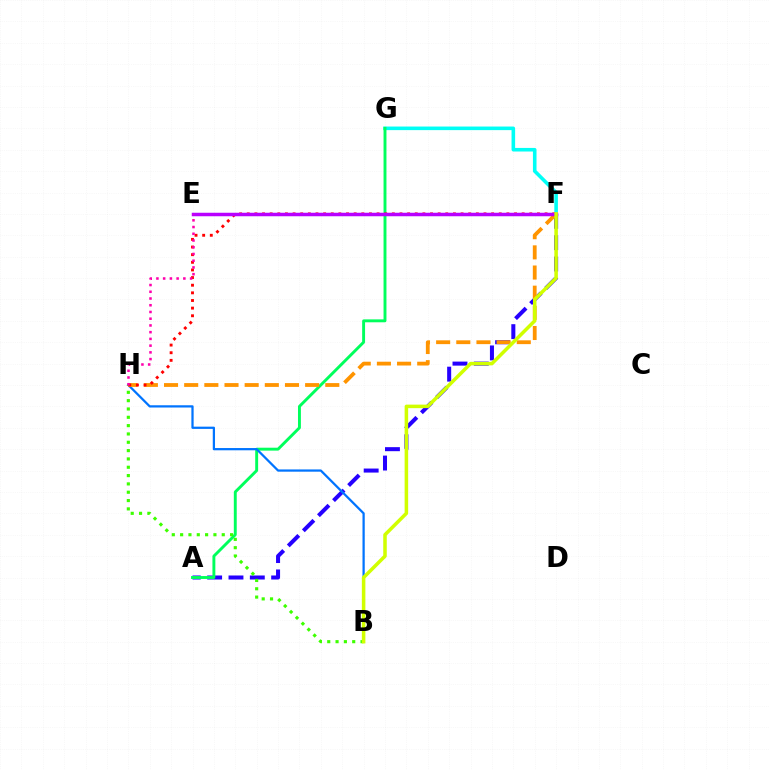{('A', 'F'): [{'color': '#2500ff', 'line_style': 'dashed', 'thickness': 2.9}], ('F', 'G'): [{'color': '#00fff6', 'line_style': 'solid', 'thickness': 2.58}], ('A', 'G'): [{'color': '#00ff5c', 'line_style': 'solid', 'thickness': 2.1}], ('B', 'H'): [{'color': '#0074ff', 'line_style': 'solid', 'thickness': 1.62}, {'color': '#3dff00', 'line_style': 'dotted', 'thickness': 2.26}], ('F', 'H'): [{'color': '#ff9400', 'line_style': 'dashed', 'thickness': 2.74}, {'color': '#ff0000', 'line_style': 'dotted', 'thickness': 2.07}], ('E', 'F'): [{'color': '#b900ff', 'line_style': 'solid', 'thickness': 2.52}], ('B', 'F'): [{'color': '#d1ff00', 'line_style': 'solid', 'thickness': 2.54}], ('E', 'H'): [{'color': '#ff00ac', 'line_style': 'dotted', 'thickness': 1.83}]}